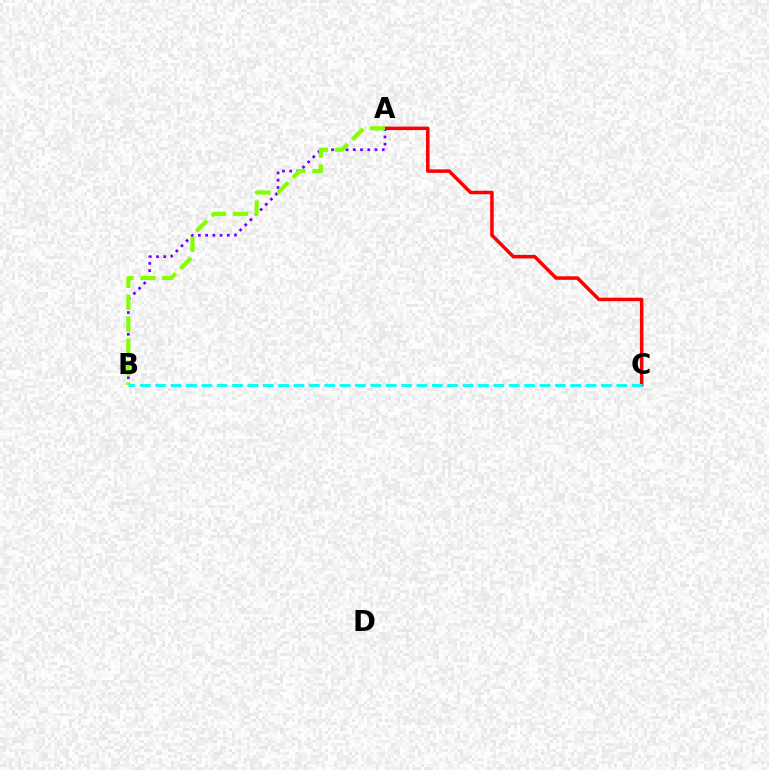{('A', 'C'): [{'color': '#ff0000', 'line_style': 'solid', 'thickness': 2.52}], ('A', 'B'): [{'color': '#7200ff', 'line_style': 'dotted', 'thickness': 1.97}, {'color': '#84ff00', 'line_style': 'dashed', 'thickness': 2.98}], ('B', 'C'): [{'color': '#00fff6', 'line_style': 'dashed', 'thickness': 2.09}]}